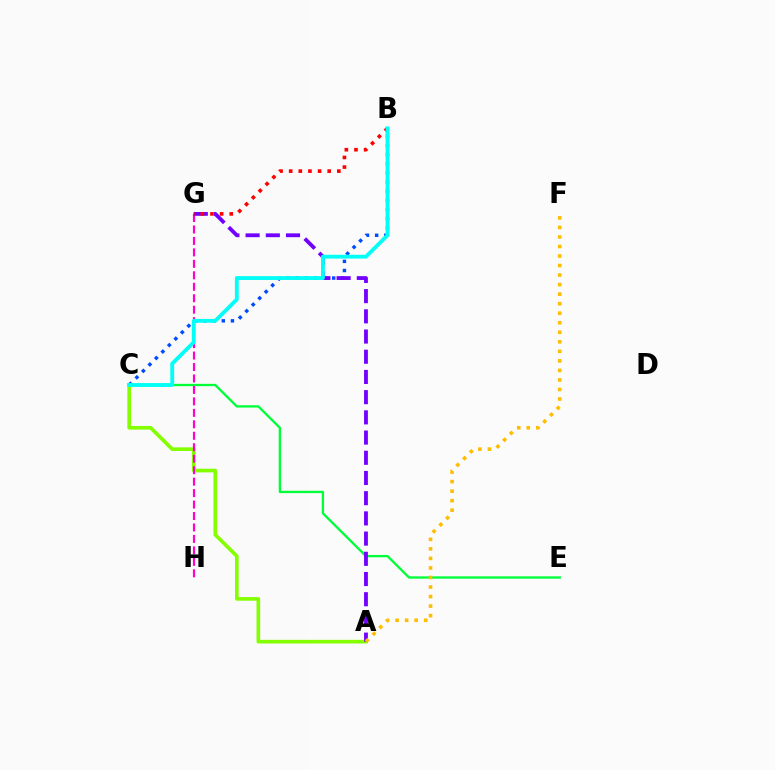{('B', 'C'): [{'color': '#004bff', 'line_style': 'dotted', 'thickness': 2.48}, {'color': '#00fff6', 'line_style': 'solid', 'thickness': 2.76}], ('C', 'E'): [{'color': '#00ff39', 'line_style': 'solid', 'thickness': 1.68}], ('A', 'C'): [{'color': '#84ff00', 'line_style': 'solid', 'thickness': 2.62}], ('G', 'H'): [{'color': '#ff00cf', 'line_style': 'dashed', 'thickness': 1.56}], ('A', 'G'): [{'color': '#7200ff', 'line_style': 'dashed', 'thickness': 2.74}], ('B', 'G'): [{'color': '#ff0000', 'line_style': 'dotted', 'thickness': 2.62}], ('A', 'F'): [{'color': '#ffbd00', 'line_style': 'dotted', 'thickness': 2.59}]}